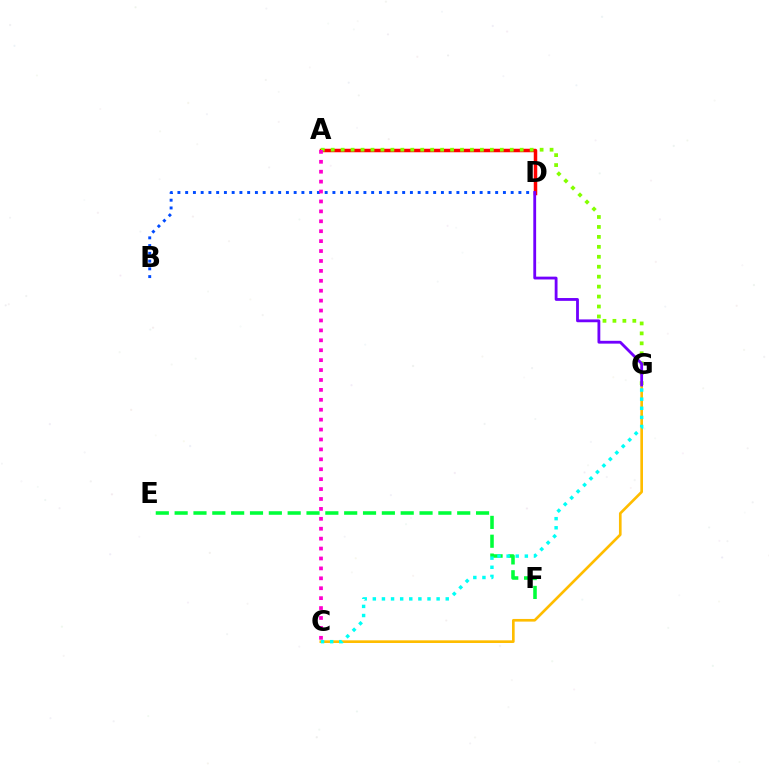{('A', 'D'): [{'color': '#ff0000', 'line_style': 'solid', 'thickness': 2.52}], ('A', 'G'): [{'color': '#84ff00', 'line_style': 'dotted', 'thickness': 2.7}], ('E', 'F'): [{'color': '#00ff39', 'line_style': 'dashed', 'thickness': 2.56}], ('C', 'G'): [{'color': '#ffbd00', 'line_style': 'solid', 'thickness': 1.91}, {'color': '#00fff6', 'line_style': 'dotted', 'thickness': 2.48}], ('B', 'D'): [{'color': '#004bff', 'line_style': 'dotted', 'thickness': 2.11}], ('D', 'G'): [{'color': '#7200ff', 'line_style': 'solid', 'thickness': 2.03}], ('A', 'C'): [{'color': '#ff00cf', 'line_style': 'dotted', 'thickness': 2.69}]}